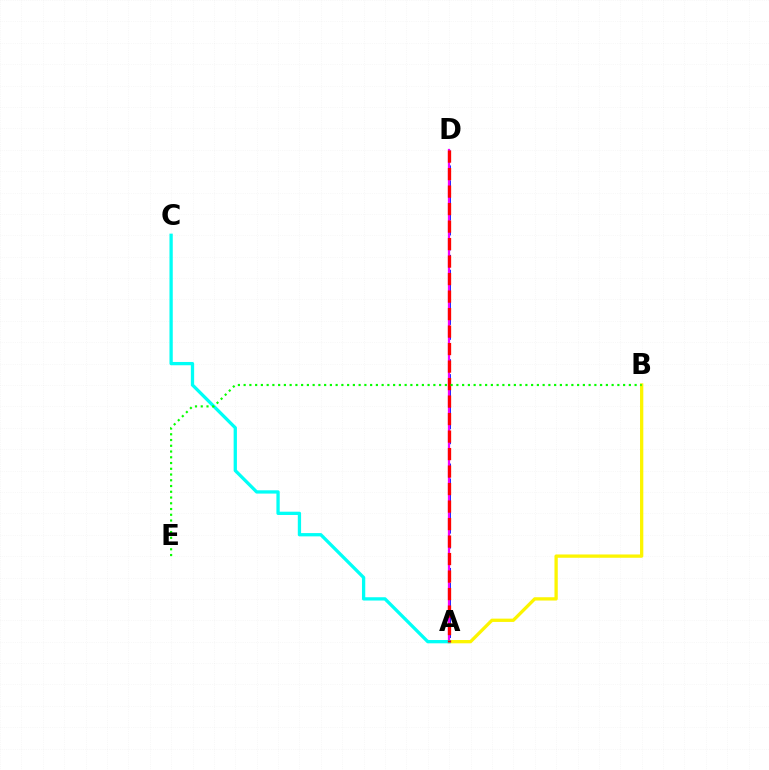{('A', 'D'): [{'color': '#0010ff', 'line_style': 'dashed', 'thickness': 2.03}, {'color': '#ee00ff', 'line_style': 'solid', 'thickness': 1.62}, {'color': '#ff0000', 'line_style': 'dashed', 'thickness': 2.38}], ('A', 'B'): [{'color': '#fcf500', 'line_style': 'solid', 'thickness': 2.37}], ('A', 'C'): [{'color': '#00fff6', 'line_style': 'solid', 'thickness': 2.37}], ('B', 'E'): [{'color': '#08ff00', 'line_style': 'dotted', 'thickness': 1.56}]}